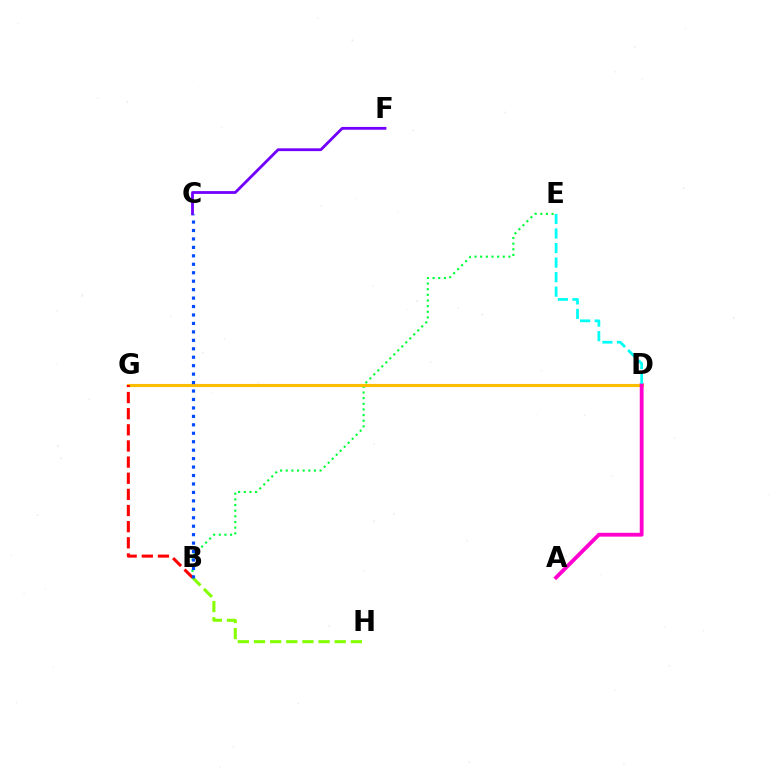{('B', 'E'): [{'color': '#00ff39', 'line_style': 'dotted', 'thickness': 1.53}], ('D', 'G'): [{'color': '#ffbd00', 'line_style': 'solid', 'thickness': 2.26}], ('B', 'G'): [{'color': '#ff0000', 'line_style': 'dashed', 'thickness': 2.19}], ('C', 'F'): [{'color': '#7200ff', 'line_style': 'solid', 'thickness': 2.02}], ('A', 'D'): [{'color': '#ff00cf', 'line_style': 'solid', 'thickness': 2.76}], ('B', 'H'): [{'color': '#84ff00', 'line_style': 'dashed', 'thickness': 2.19}], ('B', 'C'): [{'color': '#004bff', 'line_style': 'dotted', 'thickness': 2.3}], ('D', 'E'): [{'color': '#00fff6', 'line_style': 'dashed', 'thickness': 1.98}]}